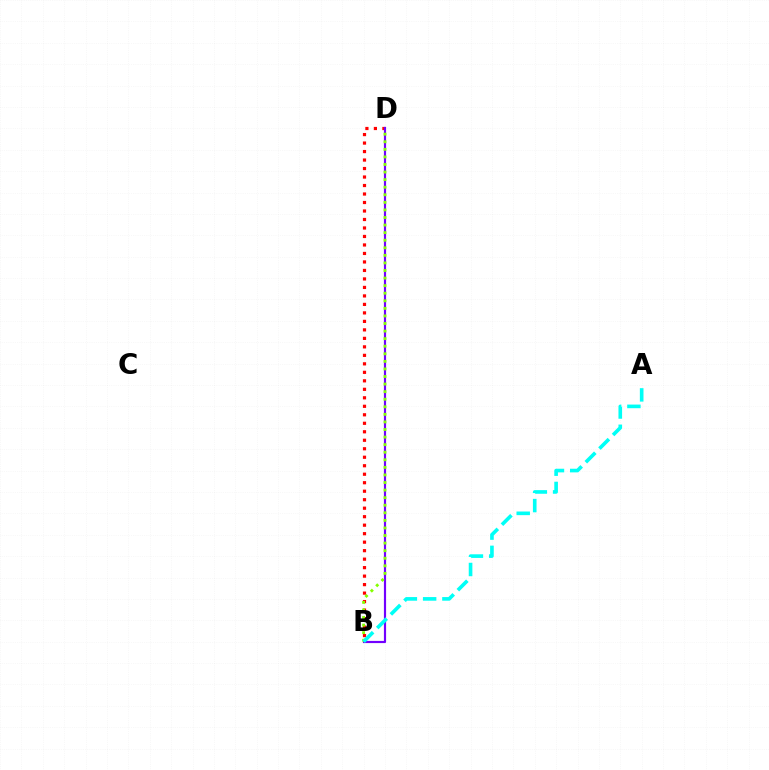{('B', 'D'): [{'color': '#ff0000', 'line_style': 'dotted', 'thickness': 2.31}, {'color': '#7200ff', 'line_style': 'solid', 'thickness': 1.57}, {'color': '#84ff00', 'line_style': 'dotted', 'thickness': 2.06}], ('A', 'B'): [{'color': '#00fff6', 'line_style': 'dashed', 'thickness': 2.62}]}